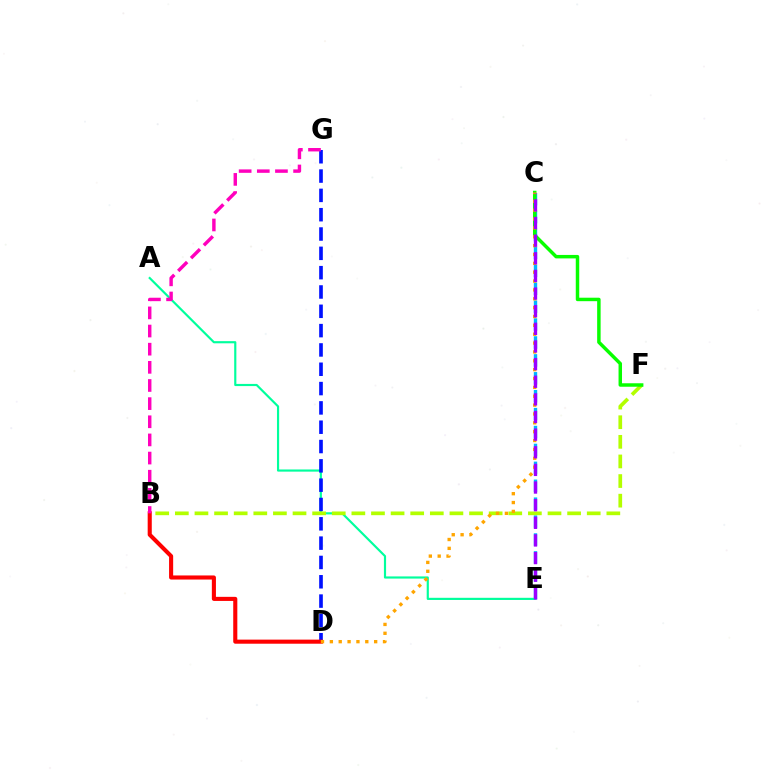{('C', 'E'): [{'color': '#00b5ff', 'line_style': 'dashed', 'thickness': 2.43}, {'color': '#9b00ff', 'line_style': 'dashed', 'thickness': 2.4}], ('A', 'E'): [{'color': '#00ff9d', 'line_style': 'solid', 'thickness': 1.56}], ('D', 'G'): [{'color': '#0010ff', 'line_style': 'dashed', 'thickness': 2.62}], ('B', 'D'): [{'color': '#ff0000', 'line_style': 'solid', 'thickness': 2.95}], ('B', 'F'): [{'color': '#b3ff00', 'line_style': 'dashed', 'thickness': 2.66}], ('C', 'F'): [{'color': '#08ff00', 'line_style': 'solid', 'thickness': 2.5}], ('C', 'D'): [{'color': '#ffa500', 'line_style': 'dotted', 'thickness': 2.41}], ('B', 'G'): [{'color': '#ff00bd', 'line_style': 'dashed', 'thickness': 2.47}]}